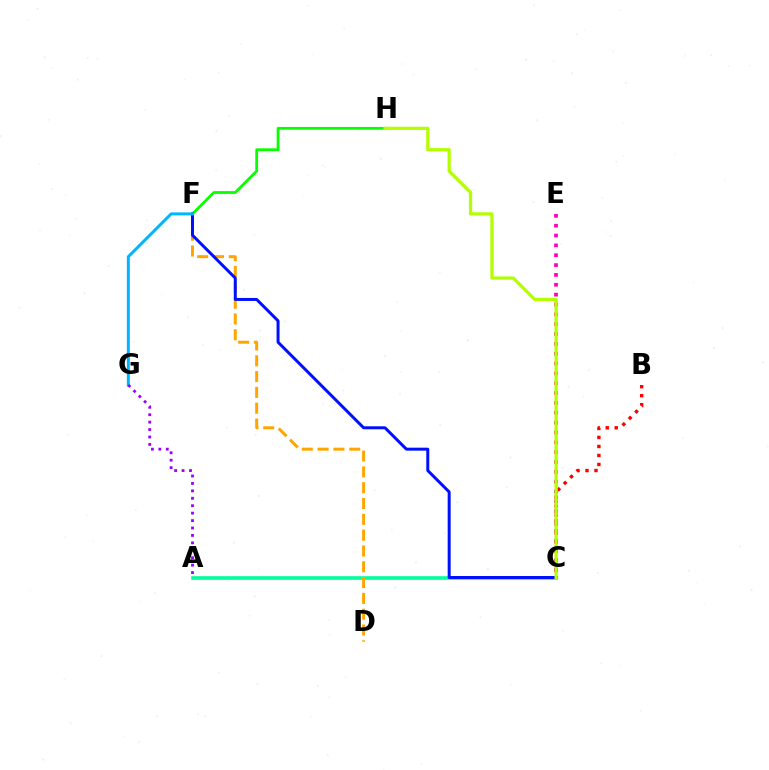{('B', 'C'): [{'color': '#ff0000', 'line_style': 'dotted', 'thickness': 2.45}], ('A', 'C'): [{'color': '#00ff9d', 'line_style': 'solid', 'thickness': 2.62}], ('D', 'F'): [{'color': '#ffa500', 'line_style': 'dashed', 'thickness': 2.15}], ('C', 'E'): [{'color': '#ff00bd', 'line_style': 'dotted', 'thickness': 2.68}], ('F', 'H'): [{'color': '#08ff00', 'line_style': 'solid', 'thickness': 2.02}], ('C', 'F'): [{'color': '#0010ff', 'line_style': 'solid', 'thickness': 2.15}], ('F', 'G'): [{'color': '#00b5ff', 'line_style': 'solid', 'thickness': 2.14}], ('C', 'H'): [{'color': '#b3ff00', 'line_style': 'solid', 'thickness': 2.31}], ('A', 'G'): [{'color': '#9b00ff', 'line_style': 'dotted', 'thickness': 2.02}]}